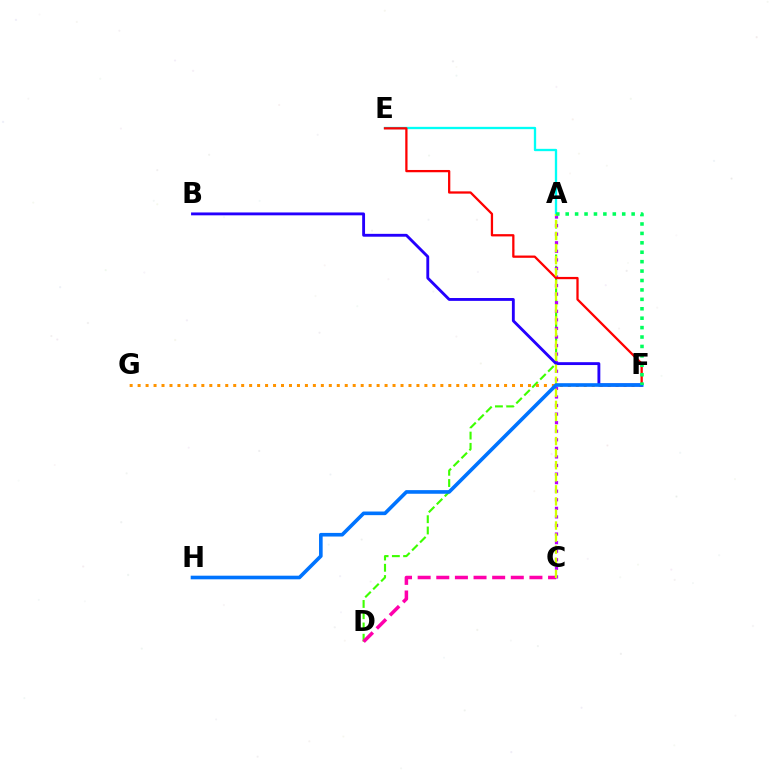{('A', 'D'): [{'color': '#3dff00', 'line_style': 'dashed', 'thickness': 1.53}], ('F', 'G'): [{'color': '#ff9400', 'line_style': 'dotted', 'thickness': 2.16}], ('A', 'C'): [{'color': '#b900ff', 'line_style': 'dotted', 'thickness': 2.33}, {'color': '#d1ff00', 'line_style': 'dashed', 'thickness': 1.64}], ('A', 'E'): [{'color': '#00fff6', 'line_style': 'solid', 'thickness': 1.67}], ('B', 'F'): [{'color': '#2500ff', 'line_style': 'solid', 'thickness': 2.06}], ('C', 'D'): [{'color': '#ff00ac', 'line_style': 'dashed', 'thickness': 2.53}], ('E', 'F'): [{'color': '#ff0000', 'line_style': 'solid', 'thickness': 1.64}], ('F', 'H'): [{'color': '#0074ff', 'line_style': 'solid', 'thickness': 2.61}], ('A', 'F'): [{'color': '#00ff5c', 'line_style': 'dotted', 'thickness': 2.56}]}